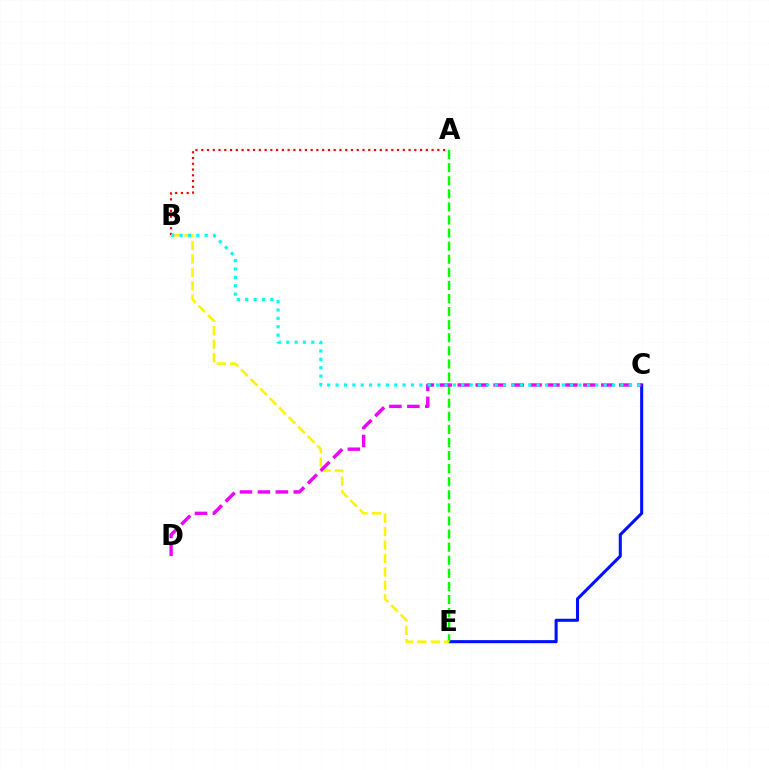{('A', 'B'): [{'color': '#ff0000', 'line_style': 'dotted', 'thickness': 1.56}], ('C', 'E'): [{'color': '#0010ff', 'line_style': 'solid', 'thickness': 2.2}], ('A', 'E'): [{'color': '#08ff00', 'line_style': 'dashed', 'thickness': 1.78}], ('B', 'E'): [{'color': '#fcf500', 'line_style': 'dashed', 'thickness': 1.83}], ('C', 'D'): [{'color': '#ee00ff', 'line_style': 'dashed', 'thickness': 2.44}], ('B', 'C'): [{'color': '#00fff6', 'line_style': 'dotted', 'thickness': 2.28}]}